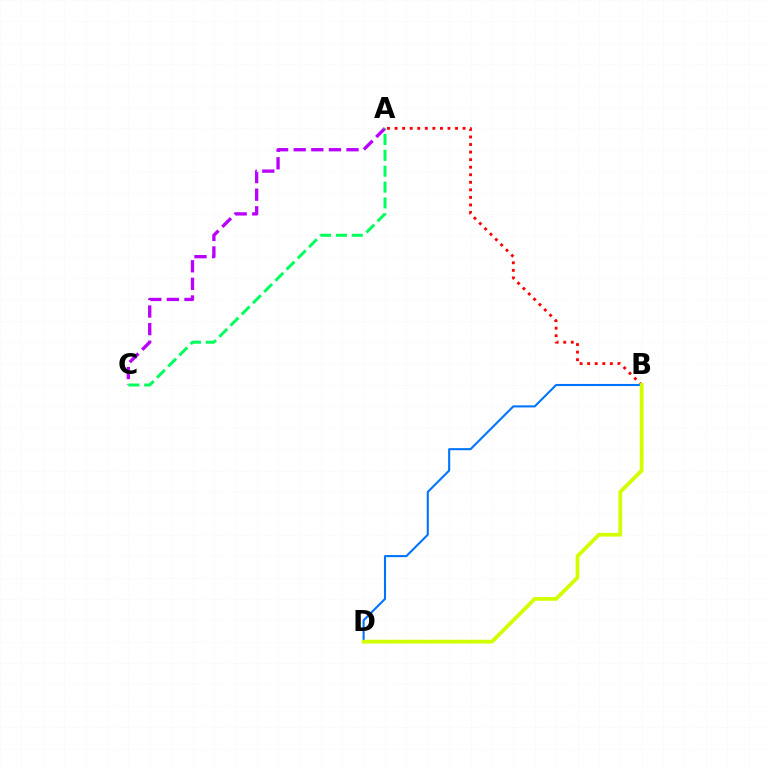{('A', 'C'): [{'color': '#b900ff', 'line_style': 'dashed', 'thickness': 2.39}, {'color': '#00ff5c', 'line_style': 'dashed', 'thickness': 2.15}], ('A', 'B'): [{'color': '#ff0000', 'line_style': 'dotted', 'thickness': 2.05}], ('B', 'D'): [{'color': '#0074ff', 'line_style': 'solid', 'thickness': 1.51}, {'color': '#d1ff00', 'line_style': 'solid', 'thickness': 2.72}]}